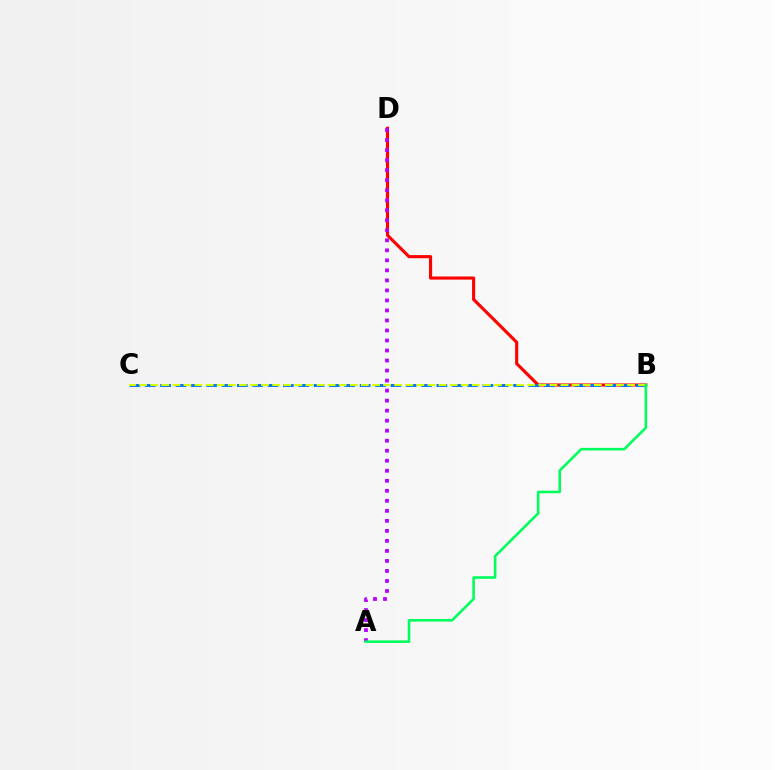{('B', 'D'): [{'color': '#ff0000', 'line_style': 'solid', 'thickness': 2.25}], ('B', 'C'): [{'color': '#0074ff', 'line_style': 'dashed', 'thickness': 2.09}, {'color': '#d1ff00', 'line_style': 'dashed', 'thickness': 1.51}], ('A', 'D'): [{'color': '#b900ff', 'line_style': 'dotted', 'thickness': 2.72}], ('A', 'B'): [{'color': '#00ff5c', 'line_style': 'solid', 'thickness': 1.86}]}